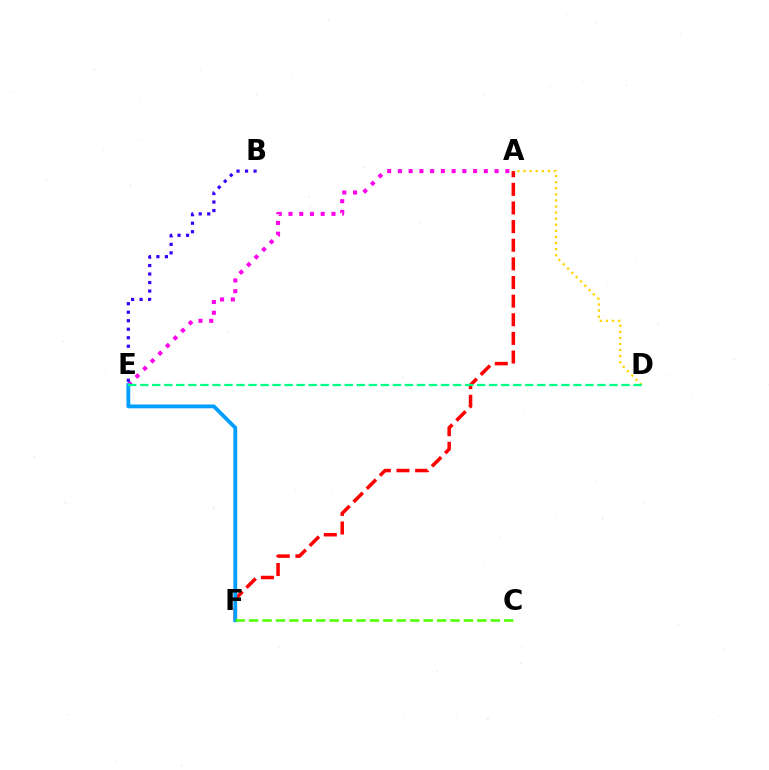{('A', 'F'): [{'color': '#ff0000', 'line_style': 'dashed', 'thickness': 2.53}], ('A', 'E'): [{'color': '#ff00ed', 'line_style': 'dotted', 'thickness': 2.92}], ('A', 'D'): [{'color': '#ffd500', 'line_style': 'dotted', 'thickness': 1.65}], ('E', 'F'): [{'color': '#009eff', 'line_style': 'solid', 'thickness': 2.74}], ('C', 'F'): [{'color': '#4fff00', 'line_style': 'dashed', 'thickness': 1.82}], ('B', 'E'): [{'color': '#3700ff', 'line_style': 'dotted', 'thickness': 2.31}], ('D', 'E'): [{'color': '#00ff86', 'line_style': 'dashed', 'thickness': 1.63}]}